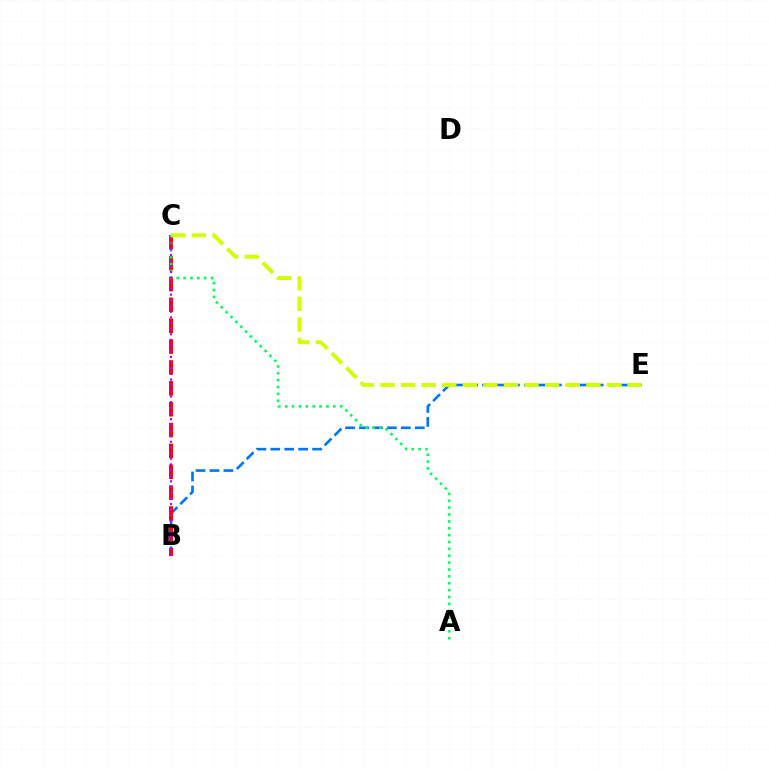{('B', 'E'): [{'color': '#0074ff', 'line_style': 'dashed', 'thickness': 1.89}], ('B', 'C'): [{'color': '#ff0000', 'line_style': 'dashed', 'thickness': 2.83}, {'color': '#b900ff', 'line_style': 'dotted', 'thickness': 1.54}], ('A', 'C'): [{'color': '#00ff5c', 'line_style': 'dotted', 'thickness': 1.87}], ('C', 'E'): [{'color': '#d1ff00', 'line_style': 'dashed', 'thickness': 2.8}]}